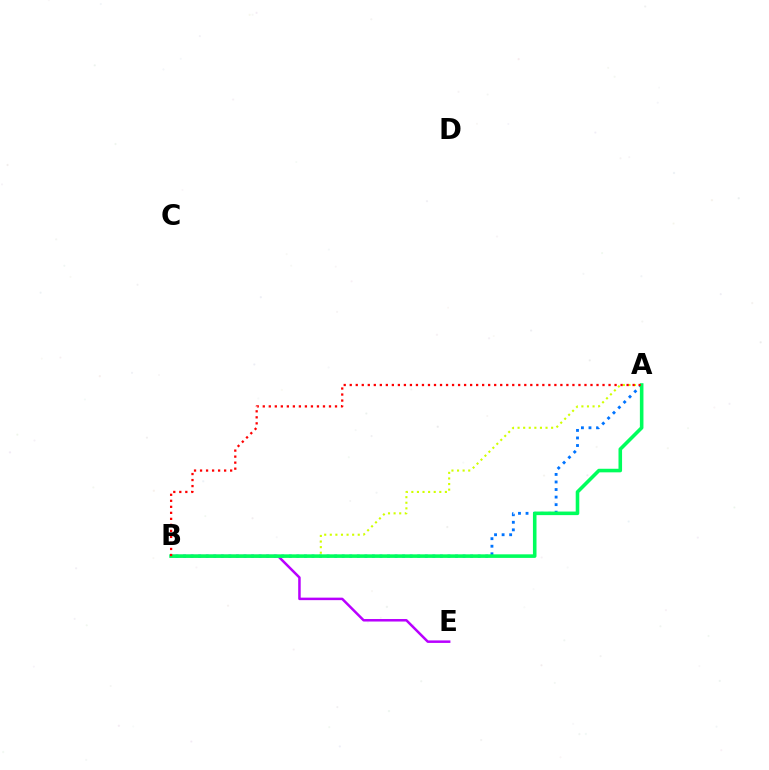{('B', 'E'): [{'color': '#b900ff', 'line_style': 'solid', 'thickness': 1.8}], ('A', 'B'): [{'color': '#d1ff00', 'line_style': 'dotted', 'thickness': 1.52}, {'color': '#0074ff', 'line_style': 'dotted', 'thickness': 2.05}, {'color': '#00ff5c', 'line_style': 'solid', 'thickness': 2.57}, {'color': '#ff0000', 'line_style': 'dotted', 'thickness': 1.64}]}